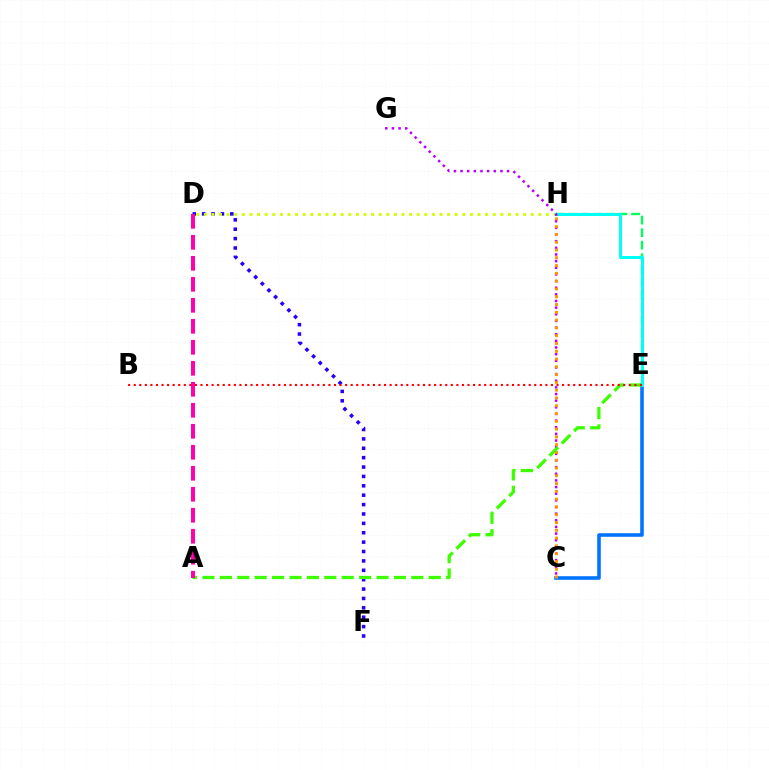{('D', 'F'): [{'color': '#2500ff', 'line_style': 'dotted', 'thickness': 2.55}], ('D', 'H'): [{'color': '#d1ff00', 'line_style': 'dotted', 'thickness': 2.07}], ('C', 'E'): [{'color': '#0074ff', 'line_style': 'solid', 'thickness': 2.58}], ('E', 'H'): [{'color': '#00ff5c', 'line_style': 'dashed', 'thickness': 1.7}, {'color': '#00fff6', 'line_style': 'solid', 'thickness': 2.18}], ('C', 'G'): [{'color': '#b900ff', 'line_style': 'dotted', 'thickness': 1.81}], ('A', 'E'): [{'color': '#3dff00', 'line_style': 'dashed', 'thickness': 2.36}], ('B', 'E'): [{'color': '#ff0000', 'line_style': 'dotted', 'thickness': 1.51}], ('A', 'D'): [{'color': '#ff00ac', 'line_style': 'dashed', 'thickness': 2.85}], ('C', 'H'): [{'color': '#ff9400', 'line_style': 'dotted', 'thickness': 2.12}]}